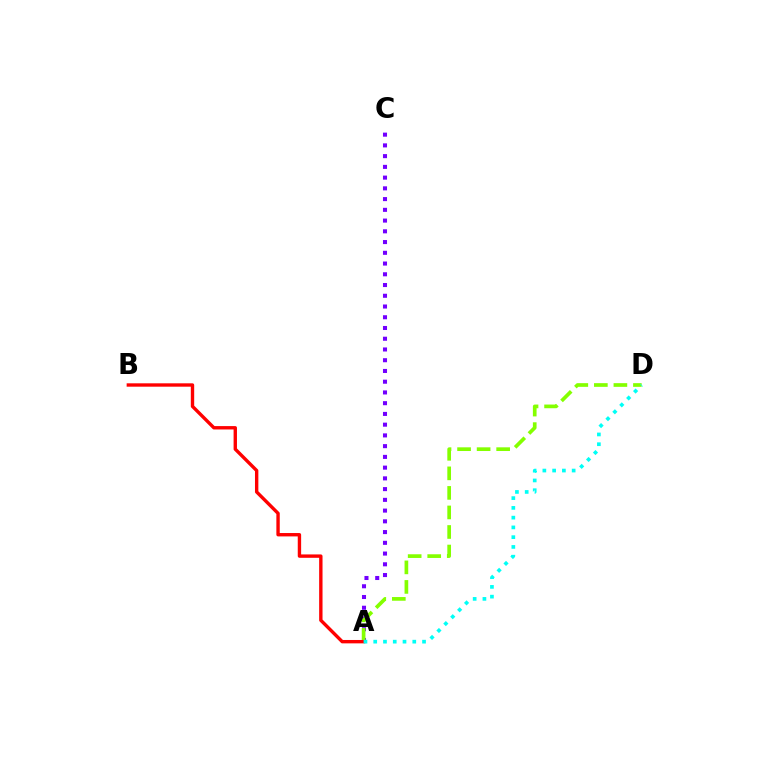{('A', 'C'): [{'color': '#7200ff', 'line_style': 'dotted', 'thickness': 2.92}], ('A', 'D'): [{'color': '#84ff00', 'line_style': 'dashed', 'thickness': 2.65}, {'color': '#00fff6', 'line_style': 'dotted', 'thickness': 2.65}], ('A', 'B'): [{'color': '#ff0000', 'line_style': 'solid', 'thickness': 2.43}]}